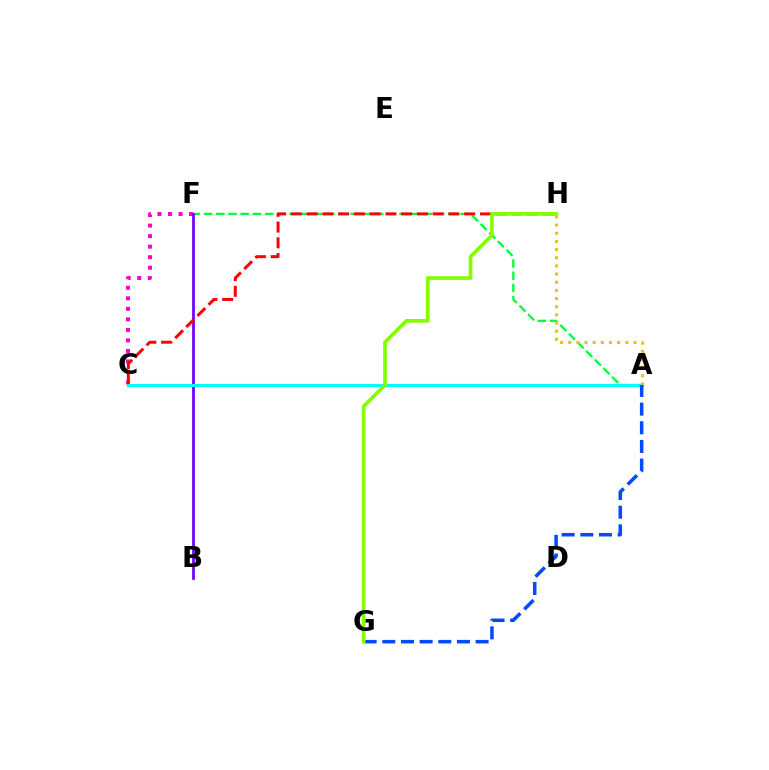{('A', 'F'): [{'color': '#00ff39', 'line_style': 'dashed', 'thickness': 1.66}], ('C', 'F'): [{'color': '#ff00cf', 'line_style': 'dotted', 'thickness': 2.86}], ('B', 'F'): [{'color': '#7200ff', 'line_style': 'solid', 'thickness': 1.99}], ('C', 'H'): [{'color': '#ff0000', 'line_style': 'dashed', 'thickness': 2.14}], ('A', 'C'): [{'color': '#00fff6', 'line_style': 'solid', 'thickness': 2.22}], ('A', 'H'): [{'color': '#ffbd00', 'line_style': 'dotted', 'thickness': 2.22}], ('A', 'G'): [{'color': '#004bff', 'line_style': 'dashed', 'thickness': 2.54}], ('G', 'H'): [{'color': '#84ff00', 'line_style': 'solid', 'thickness': 2.68}]}